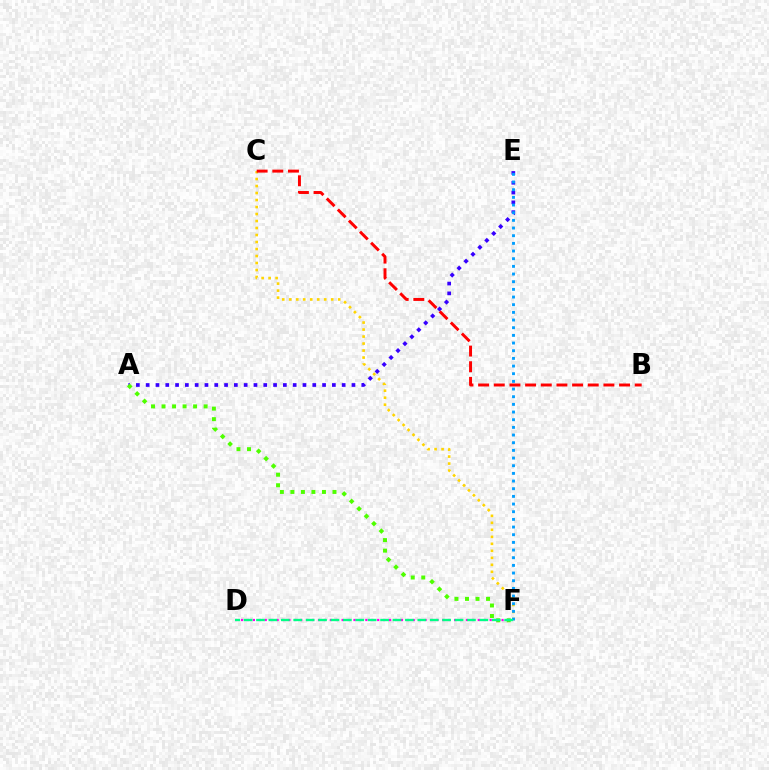{('C', 'F'): [{'color': '#ffd500', 'line_style': 'dotted', 'thickness': 1.9}], ('A', 'E'): [{'color': '#3700ff', 'line_style': 'dotted', 'thickness': 2.66}], ('A', 'F'): [{'color': '#4fff00', 'line_style': 'dotted', 'thickness': 2.86}], ('E', 'F'): [{'color': '#009eff', 'line_style': 'dotted', 'thickness': 2.08}], ('D', 'F'): [{'color': '#ff00ed', 'line_style': 'dotted', 'thickness': 1.61}, {'color': '#00ff86', 'line_style': 'dashed', 'thickness': 1.69}], ('B', 'C'): [{'color': '#ff0000', 'line_style': 'dashed', 'thickness': 2.13}]}